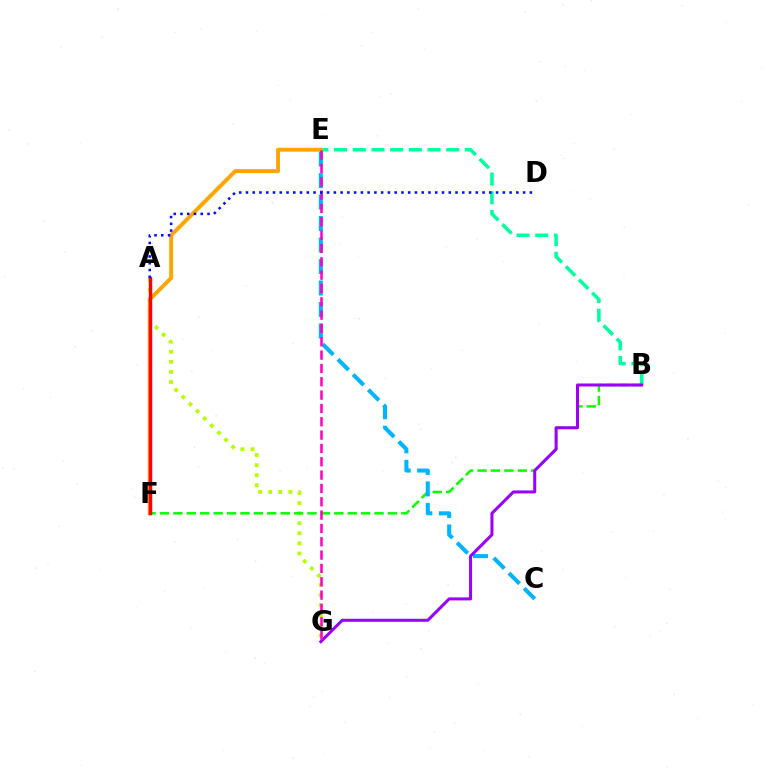{('B', 'E'): [{'color': '#00ff9d', 'line_style': 'dashed', 'thickness': 2.54}], ('A', 'G'): [{'color': '#b3ff00', 'line_style': 'dotted', 'thickness': 2.74}], ('E', 'F'): [{'color': '#ffa500', 'line_style': 'solid', 'thickness': 2.83}], ('B', 'F'): [{'color': '#08ff00', 'line_style': 'dashed', 'thickness': 1.82}], ('A', 'F'): [{'color': '#ff0000', 'line_style': 'solid', 'thickness': 2.48}], ('C', 'E'): [{'color': '#00b5ff', 'line_style': 'dashed', 'thickness': 2.92}], ('B', 'G'): [{'color': '#9b00ff', 'line_style': 'solid', 'thickness': 2.18}], ('E', 'G'): [{'color': '#ff00bd', 'line_style': 'dashed', 'thickness': 1.81}], ('A', 'D'): [{'color': '#0010ff', 'line_style': 'dotted', 'thickness': 1.84}]}